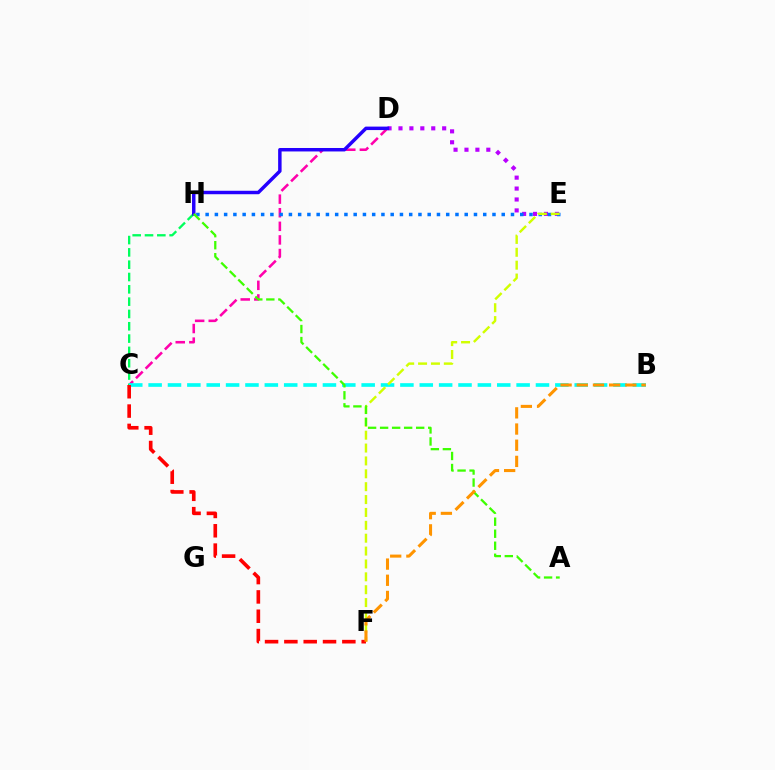{('C', 'D'): [{'color': '#ff00ac', 'line_style': 'dashed', 'thickness': 1.85}], ('D', 'E'): [{'color': '#b900ff', 'line_style': 'dotted', 'thickness': 2.97}], ('C', 'H'): [{'color': '#00ff5c', 'line_style': 'dashed', 'thickness': 1.67}], ('B', 'C'): [{'color': '#00fff6', 'line_style': 'dashed', 'thickness': 2.63}], ('D', 'H'): [{'color': '#2500ff', 'line_style': 'solid', 'thickness': 2.49}], ('E', 'H'): [{'color': '#0074ff', 'line_style': 'dotted', 'thickness': 2.51}], ('E', 'F'): [{'color': '#d1ff00', 'line_style': 'dashed', 'thickness': 1.75}], ('A', 'H'): [{'color': '#3dff00', 'line_style': 'dashed', 'thickness': 1.63}], ('C', 'F'): [{'color': '#ff0000', 'line_style': 'dashed', 'thickness': 2.63}], ('B', 'F'): [{'color': '#ff9400', 'line_style': 'dashed', 'thickness': 2.2}]}